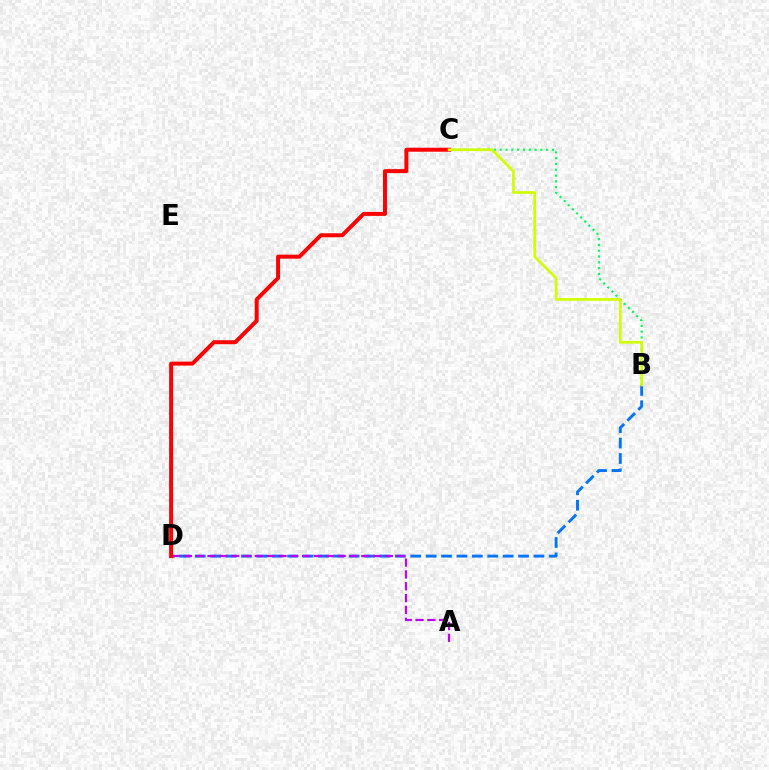{('B', 'C'): [{'color': '#00ff5c', 'line_style': 'dotted', 'thickness': 1.58}, {'color': '#d1ff00', 'line_style': 'solid', 'thickness': 1.95}], ('B', 'D'): [{'color': '#0074ff', 'line_style': 'dashed', 'thickness': 2.09}], ('A', 'D'): [{'color': '#b900ff', 'line_style': 'dashed', 'thickness': 1.61}], ('C', 'D'): [{'color': '#ff0000', 'line_style': 'solid', 'thickness': 2.86}]}